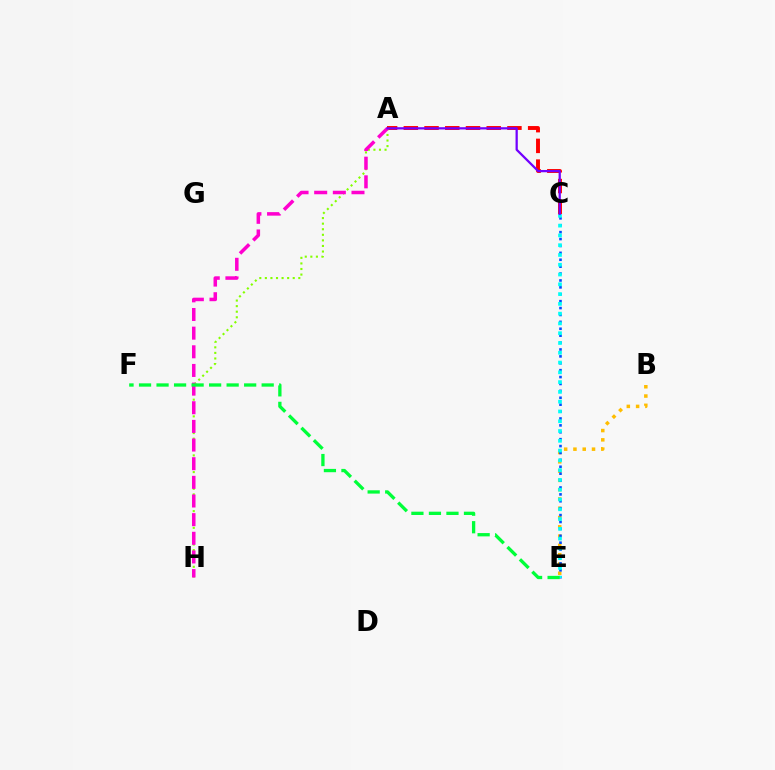{('B', 'E'): [{'color': '#ffbd00', 'line_style': 'dotted', 'thickness': 2.52}], ('A', 'C'): [{'color': '#ff0000', 'line_style': 'dashed', 'thickness': 2.82}, {'color': '#7200ff', 'line_style': 'solid', 'thickness': 1.63}], ('A', 'H'): [{'color': '#84ff00', 'line_style': 'dotted', 'thickness': 1.51}, {'color': '#ff00cf', 'line_style': 'dashed', 'thickness': 2.53}], ('C', 'E'): [{'color': '#004bff', 'line_style': 'dotted', 'thickness': 1.87}, {'color': '#00fff6', 'line_style': 'dotted', 'thickness': 2.66}], ('E', 'F'): [{'color': '#00ff39', 'line_style': 'dashed', 'thickness': 2.38}]}